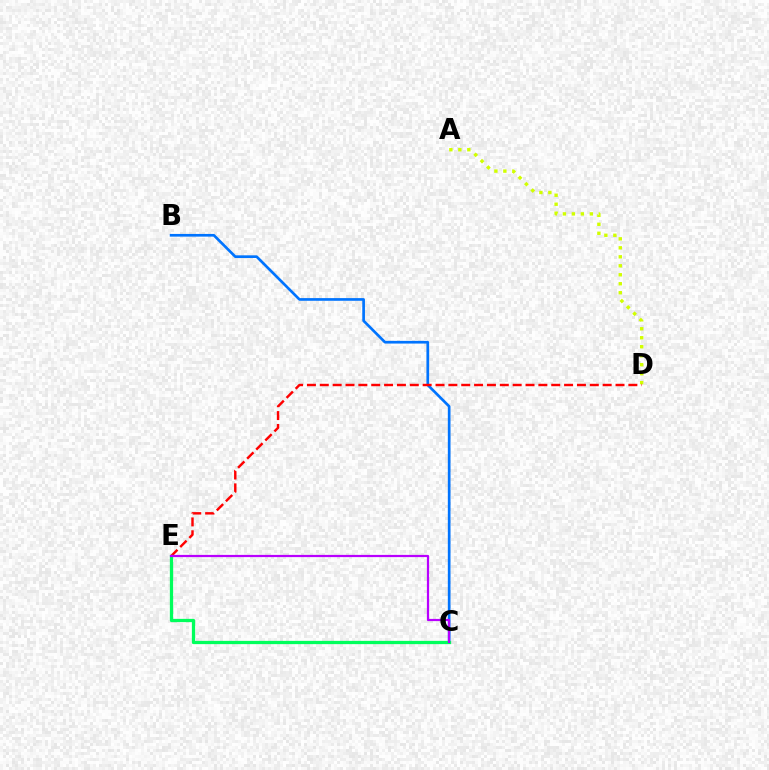{('B', 'C'): [{'color': '#0074ff', 'line_style': 'solid', 'thickness': 1.93}], ('A', 'D'): [{'color': '#d1ff00', 'line_style': 'dotted', 'thickness': 2.44}], ('D', 'E'): [{'color': '#ff0000', 'line_style': 'dashed', 'thickness': 1.75}], ('C', 'E'): [{'color': '#00ff5c', 'line_style': 'solid', 'thickness': 2.35}, {'color': '#b900ff', 'line_style': 'solid', 'thickness': 1.59}]}